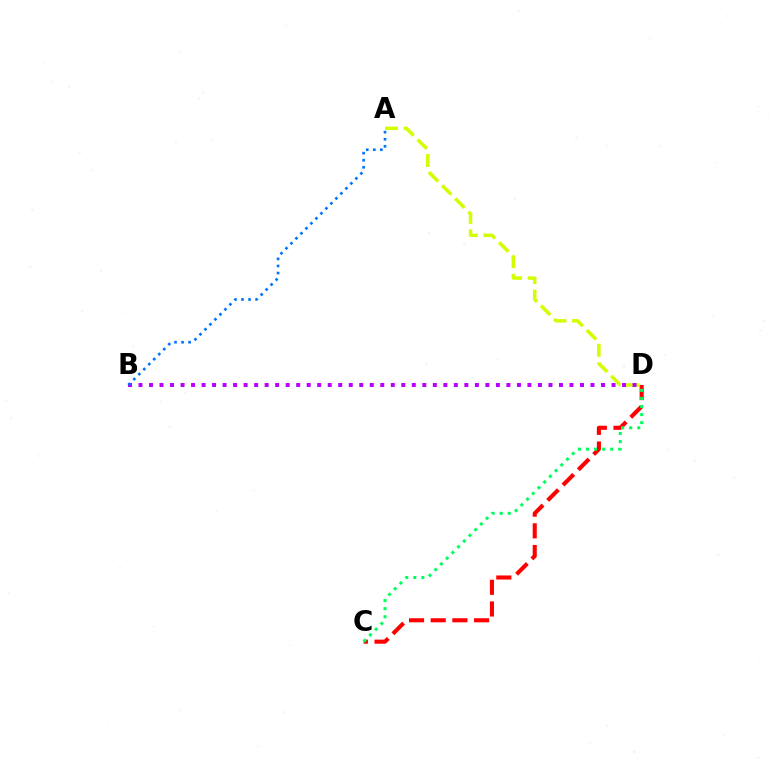{('C', 'D'): [{'color': '#ff0000', 'line_style': 'dashed', 'thickness': 2.94}, {'color': '#00ff5c', 'line_style': 'dotted', 'thickness': 2.19}], ('A', 'D'): [{'color': '#d1ff00', 'line_style': 'dashed', 'thickness': 2.53}], ('B', 'D'): [{'color': '#b900ff', 'line_style': 'dotted', 'thickness': 2.86}], ('A', 'B'): [{'color': '#0074ff', 'line_style': 'dotted', 'thickness': 1.92}]}